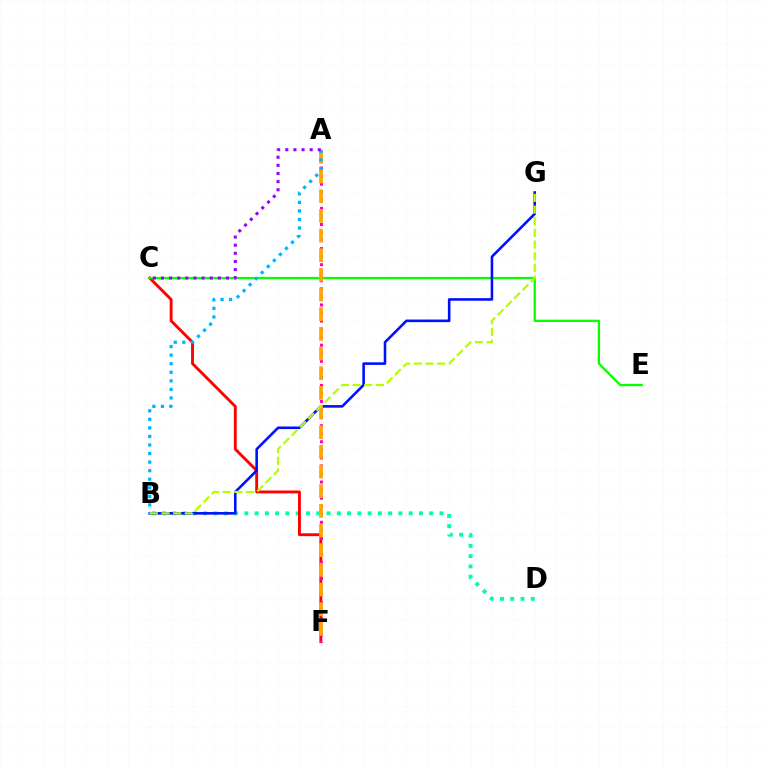{('B', 'D'): [{'color': '#00ff9d', 'line_style': 'dotted', 'thickness': 2.79}], ('C', 'F'): [{'color': '#ff0000', 'line_style': 'solid', 'thickness': 2.07}], ('A', 'F'): [{'color': '#ff00bd', 'line_style': 'dotted', 'thickness': 2.19}, {'color': '#ffa500', 'line_style': 'dashed', 'thickness': 2.67}], ('C', 'E'): [{'color': '#08ff00', 'line_style': 'solid', 'thickness': 1.67}], ('B', 'G'): [{'color': '#0010ff', 'line_style': 'solid', 'thickness': 1.87}, {'color': '#b3ff00', 'line_style': 'dashed', 'thickness': 1.59}], ('A', 'B'): [{'color': '#00b5ff', 'line_style': 'dotted', 'thickness': 2.32}], ('A', 'C'): [{'color': '#9b00ff', 'line_style': 'dotted', 'thickness': 2.21}]}